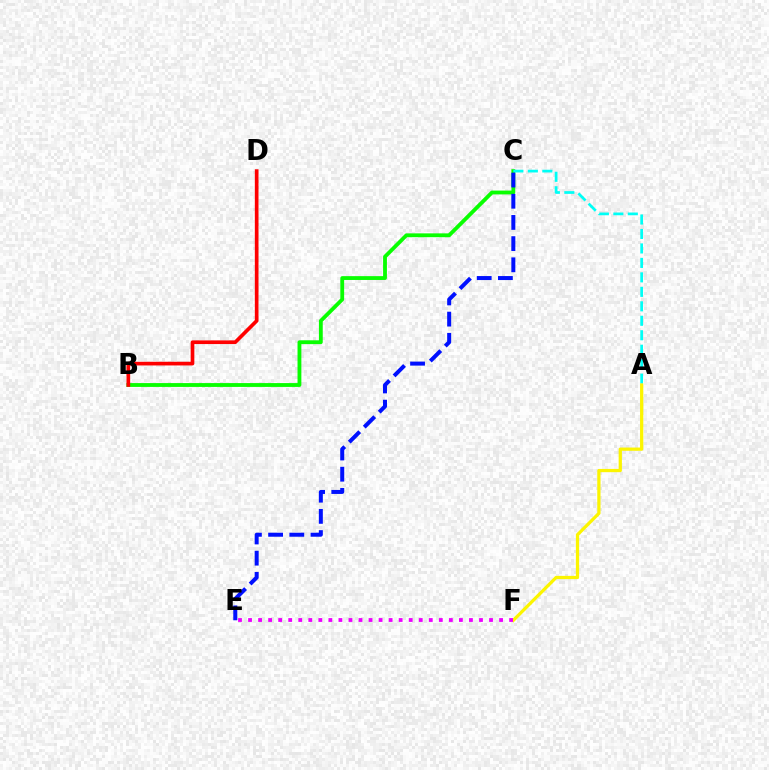{('B', 'C'): [{'color': '#08ff00', 'line_style': 'solid', 'thickness': 2.76}], ('A', 'C'): [{'color': '#00fff6', 'line_style': 'dashed', 'thickness': 1.97}], ('A', 'F'): [{'color': '#fcf500', 'line_style': 'solid', 'thickness': 2.34}], ('C', 'E'): [{'color': '#0010ff', 'line_style': 'dashed', 'thickness': 2.88}], ('E', 'F'): [{'color': '#ee00ff', 'line_style': 'dotted', 'thickness': 2.73}], ('B', 'D'): [{'color': '#ff0000', 'line_style': 'solid', 'thickness': 2.64}]}